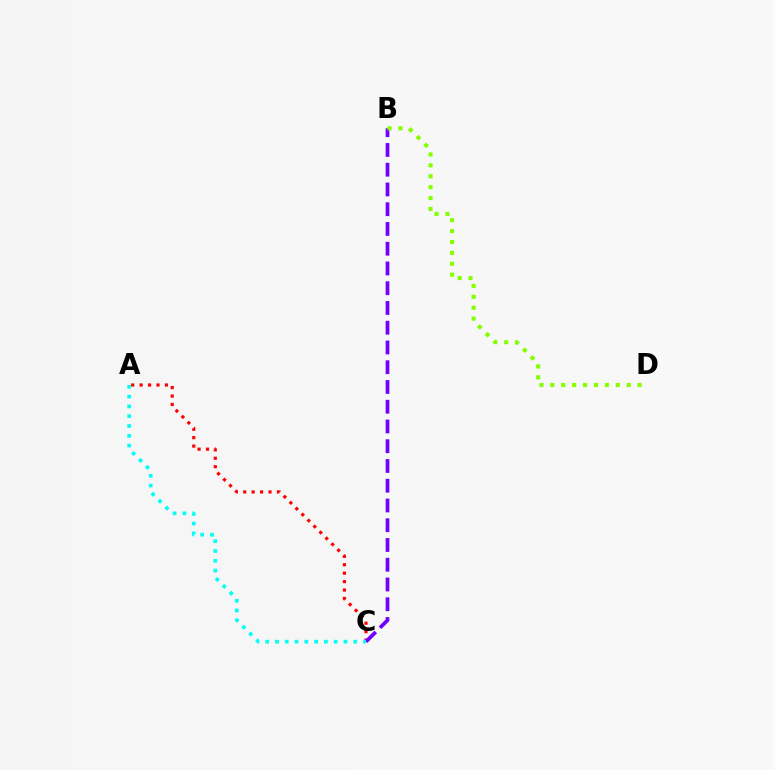{('A', 'C'): [{'color': '#ff0000', 'line_style': 'dotted', 'thickness': 2.29}, {'color': '#00fff6', 'line_style': 'dotted', 'thickness': 2.66}], ('B', 'C'): [{'color': '#7200ff', 'line_style': 'dashed', 'thickness': 2.68}], ('B', 'D'): [{'color': '#84ff00', 'line_style': 'dotted', 'thickness': 2.96}]}